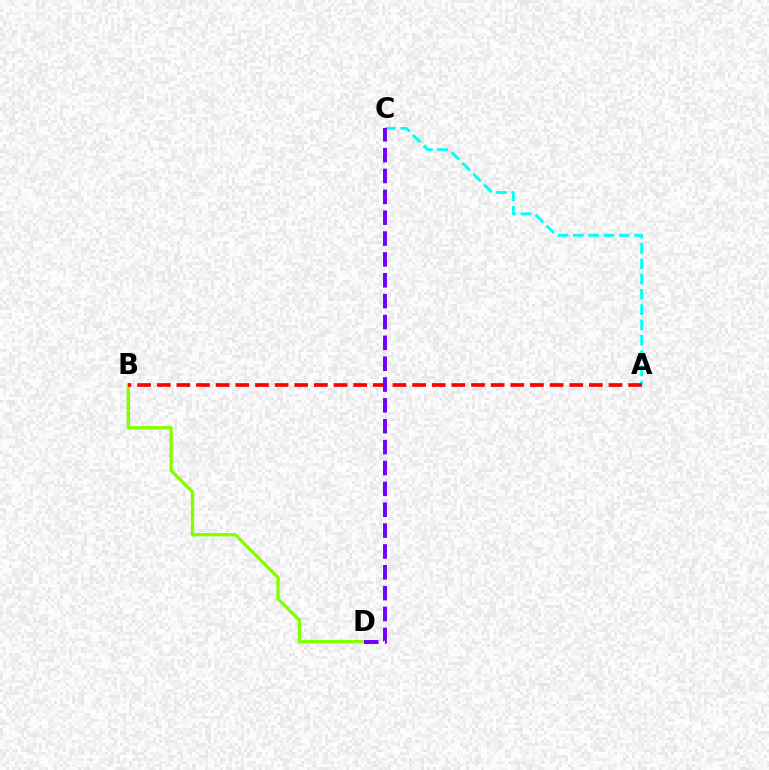{('A', 'C'): [{'color': '#00fff6', 'line_style': 'dashed', 'thickness': 2.08}], ('B', 'D'): [{'color': '#84ff00', 'line_style': 'solid', 'thickness': 2.41}], ('A', 'B'): [{'color': '#ff0000', 'line_style': 'dashed', 'thickness': 2.67}], ('C', 'D'): [{'color': '#7200ff', 'line_style': 'dashed', 'thickness': 2.83}]}